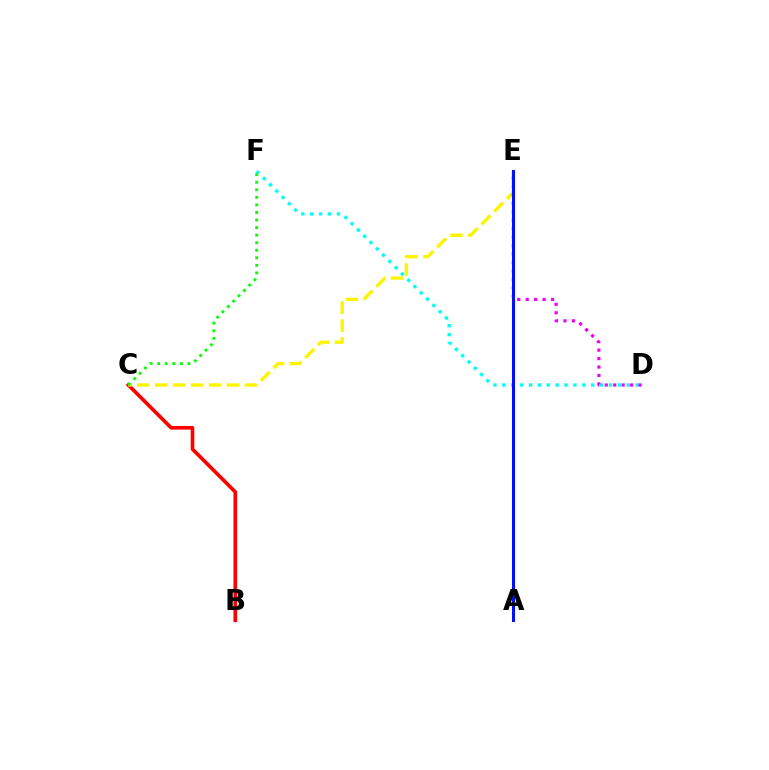{('D', 'F'): [{'color': '#00fff6', 'line_style': 'dotted', 'thickness': 2.41}], ('B', 'C'): [{'color': '#ff0000', 'line_style': 'solid', 'thickness': 2.62}], ('C', 'E'): [{'color': '#fcf500', 'line_style': 'dashed', 'thickness': 2.44}], ('D', 'E'): [{'color': '#ee00ff', 'line_style': 'dotted', 'thickness': 2.3}], ('C', 'F'): [{'color': '#08ff00', 'line_style': 'dotted', 'thickness': 2.05}], ('A', 'E'): [{'color': '#0010ff', 'line_style': 'solid', 'thickness': 2.2}]}